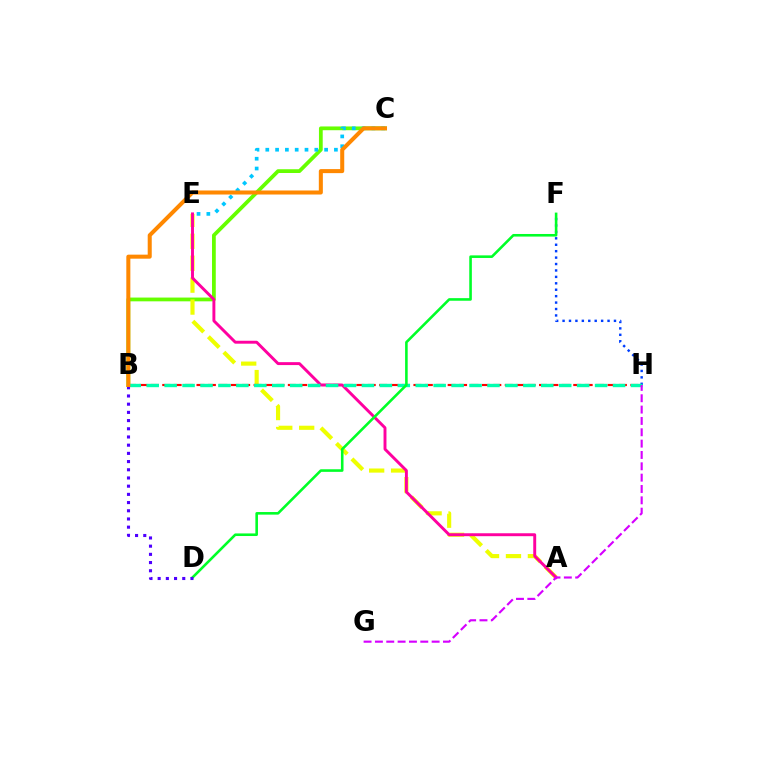{('B', 'C'): [{'color': '#66ff00', 'line_style': 'solid', 'thickness': 2.71}, {'color': '#ff8800', 'line_style': 'solid', 'thickness': 2.9}], ('F', 'H'): [{'color': '#003fff', 'line_style': 'dotted', 'thickness': 1.75}], ('C', 'E'): [{'color': '#00c7ff', 'line_style': 'dotted', 'thickness': 2.66}], ('A', 'E'): [{'color': '#eeff00', 'line_style': 'dashed', 'thickness': 2.98}, {'color': '#ff00a0', 'line_style': 'solid', 'thickness': 2.11}], ('B', 'H'): [{'color': '#ff0000', 'line_style': 'dashed', 'thickness': 1.55}, {'color': '#00ffaf', 'line_style': 'dashed', 'thickness': 2.44}], ('D', 'F'): [{'color': '#00ff27', 'line_style': 'solid', 'thickness': 1.87}], ('B', 'D'): [{'color': '#4f00ff', 'line_style': 'dotted', 'thickness': 2.23}], ('G', 'H'): [{'color': '#d600ff', 'line_style': 'dashed', 'thickness': 1.54}]}